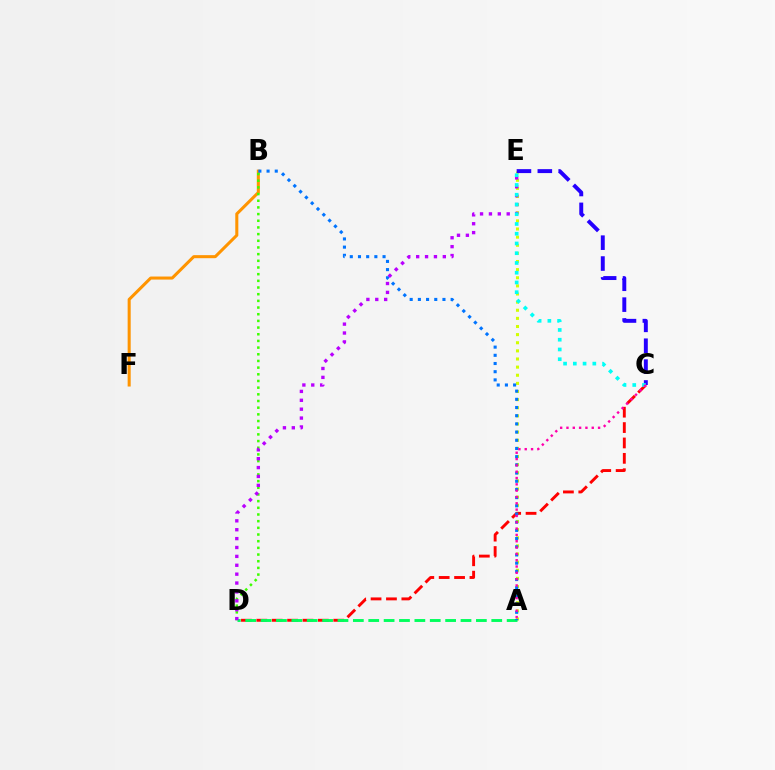{('A', 'E'): [{'color': '#d1ff00', 'line_style': 'dotted', 'thickness': 2.21}], ('B', 'F'): [{'color': '#ff9400', 'line_style': 'solid', 'thickness': 2.19}], ('B', 'D'): [{'color': '#3dff00', 'line_style': 'dotted', 'thickness': 1.81}], ('C', 'E'): [{'color': '#2500ff', 'line_style': 'dashed', 'thickness': 2.84}, {'color': '#00fff6', 'line_style': 'dotted', 'thickness': 2.65}], ('C', 'D'): [{'color': '#ff0000', 'line_style': 'dashed', 'thickness': 2.09}], ('A', 'D'): [{'color': '#00ff5c', 'line_style': 'dashed', 'thickness': 2.09}], ('A', 'B'): [{'color': '#0074ff', 'line_style': 'dotted', 'thickness': 2.23}], ('D', 'E'): [{'color': '#b900ff', 'line_style': 'dotted', 'thickness': 2.41}], ('A', 'C'): [{'color': '#ff00ac', 'line_style': 'dotted', 'thickness': 1.72}]}